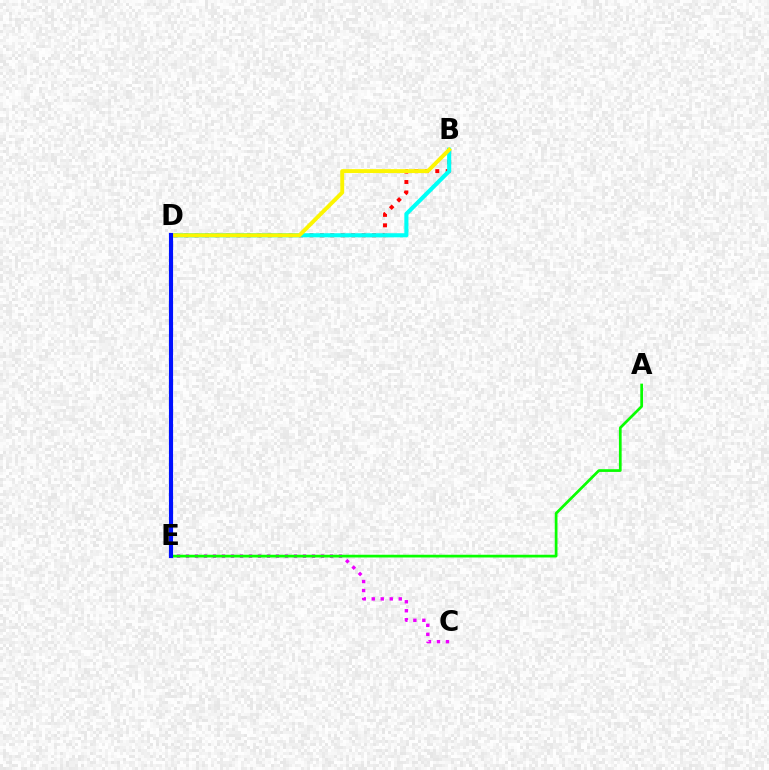{('B', 'D'): [{'color': '#ff0000', 'line_style': 'dotted', 'thickness': 2.84}, {'color': '#00fff6', 'line_style': 'solid', 'thickness': 2.95}, {'color': '#fcf500', 'line_style': 'solid', 'thickness': 2.83}], ('C', 'E'): [{'color': '#ee00ff', 'line_style': 'dotted', 'thickness': 2.45}], ('A', 'E'): [{'color': '#08ff00', 'line_style': 'solid', 'thickness': 1.96}], ('D', 'E'): [{'color': '#0010ff', 'line_style': 'solid', 'thickness': 2.97}]}